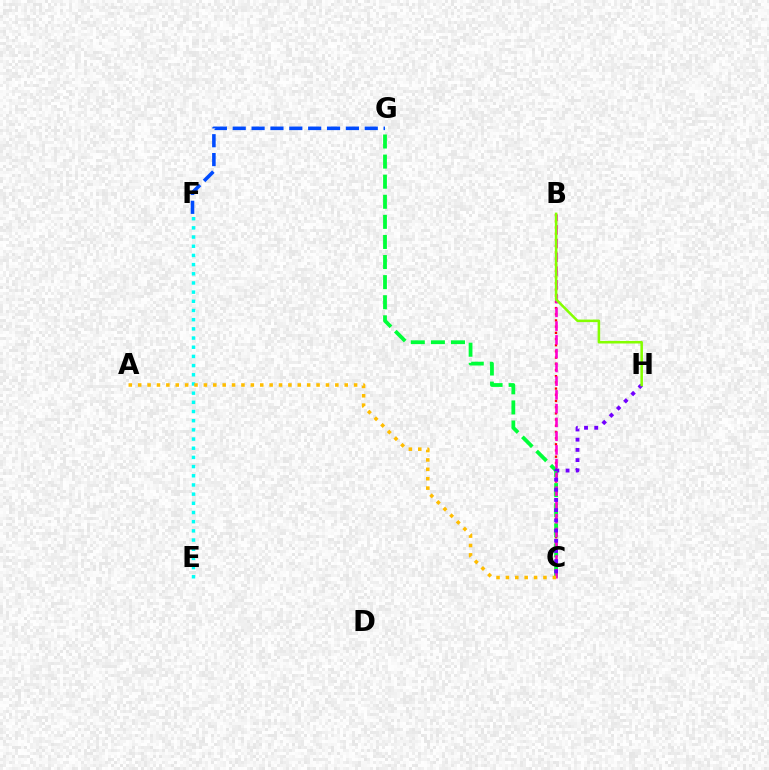{('B', 'C'): [{'color': '#ff0000', 'line_style': 'dotted', 'thickness': 1.68}, {'color': '#ff00cf', 'line_style': 'dashed', 'thickness': 1.87}], ('C', 'G'): [{'color': '#00ff39', 'line_style': 'dashed', 'thickness': 2.73}], ('F', 'G'): [{'color': '#004bff', 'line_style': 'dashed', 'thickness': 2.56}], ('E', 'F'): [{'color': '#00fff6', 'line_style': 'dotted', 'thickness': 2.49}], ('C', 'H'): [{'color': '#7200ff', 'line_style': 'dotted', 'thickness': 2.77}], ('B', 'H'): [{'color': '#84ff00', 'line_style': 'solid', 'thickness': 1.83}], ('A', 'C'): [{'color': '#ffbd00', 'line_style': 'dotted', 'thickness': 2.55}]}